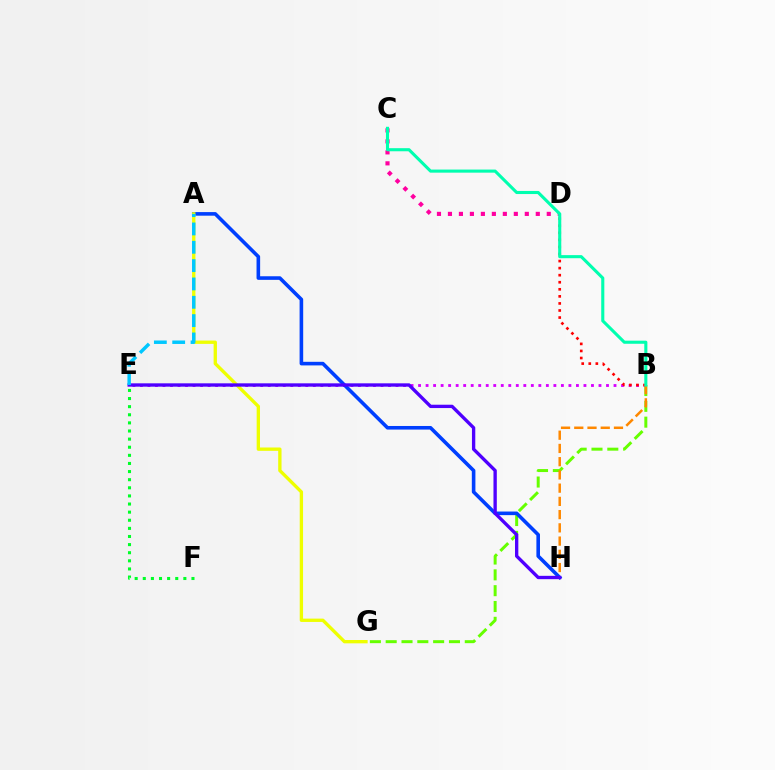{('E', 'F'): [{'color': '#00ff27', 'line_style': 'dotted', 'thickness': 2.2}], ('B', 'G'): [{'color': '#66ff00', 'line_style': 'dashed', 'thickness': 2.15}], ('B', 'E'): [{'color': '#d600ff', 'line_style': 'dotted', 'thickness': 2.04}], ('A', 'H'): [{'color': '#003fff', 'line_style': 'solid', 'thickness': 2.59}], ('A', 'G'): [{'color': '#eeff00', 'line_style': 'solid', 'thickness': 2.4}], ('B', 'D'): [{'color': '#ff0000', 'line_style': 'dotted', 'thickness': 1.92}], ('C', 'D'): [{'color': '#ff00a0', 'line_style': 'dotted', 'thickness': 2.98}], ('B', 'H'): [{'color': '#ff8800', 'line_style': 'dashed', 'thickness': 1.8}], ('B', 'C'): [{'color': '#00ffaf', 'line_style': 'solid', 'thickness': 2.23}], ('E', 'H'): [{'color': '#4f00ff', 'line_style': 'solid', 'thickness': 2.41}], ('A', 'E'): [{'color': '#00c7ff', 'line_style': 'dashed', 'thickness': 2.49}]}